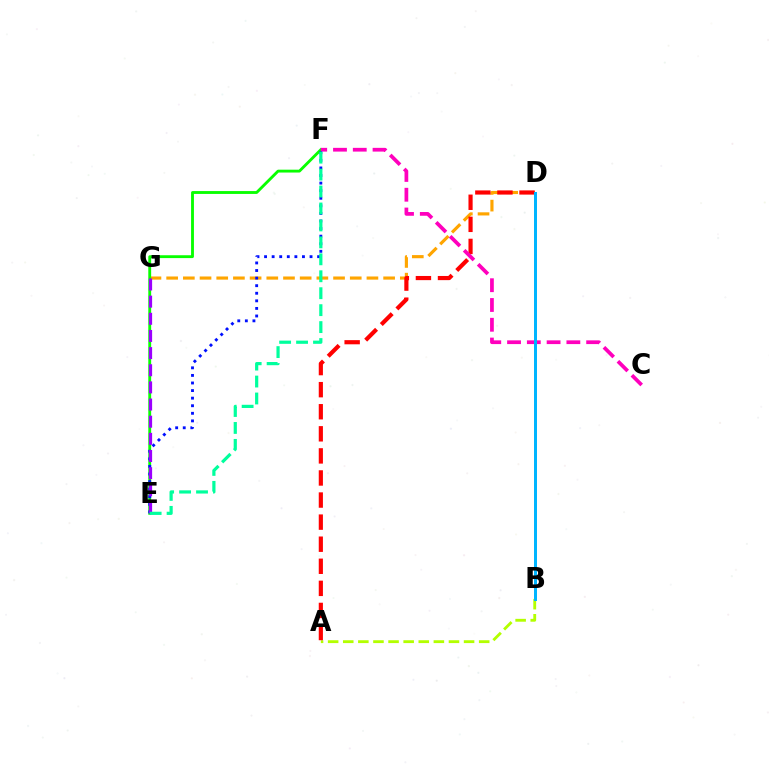{('D', 'G'): [{'color': '#ffa500', 'line_style': 'dashed', 'thickness': 2.27}], ('E', 'F'): [{'color': '#08ff00', 'line_style': 'solid', 'thickness': 2.06}, {'color': '#0010ff', 'line_style': 'dotted', 'thickness': 2.06}, {'color': '#00ff9d', 'line_style': 'dashed', 'thickness': 2.3}], ('A', 'B'): [{'color': '#b3ff00', 'line_style': 'dashed', 'thickness': 2.05}], ('A', 'D'): [{'color': '#ff0000', 'line_style': 'dashed', 'thickness': 3.0}], ('C', 'F'): [{'color': '#ff00bd', 'line_style': 'dashed', 'thickness': 2.69}], ('E', 'G'): [{'color': '#9b00ff', 'line_style': 'dashed', 'thickness': 2.33}], ('B', 'D'): [{'color': '#00b5ff', 'line_style': 'solid', 'thickness': 2.15}]}